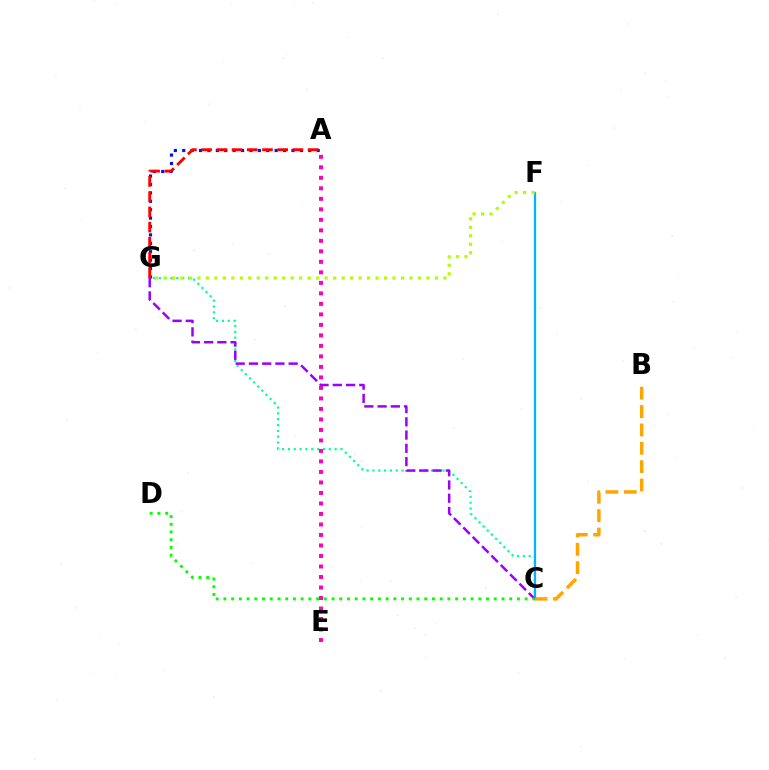{('C', 'G'): [{'color': '#00ff9d', 'line_style': 'dotted', 'thickness': 1.59}, {'color': '#9b00ff', 'line_style': 'dashed', 'thickness': 1.8}], ('A', 'G'): [{'color': '#0010ff', 'line_style': 'dotted', 'thickness': 2.28}, {'color': '#ff0000', 'line_style': 'dashed', 'thickness': 2.07}], ('C', 'F'): [{'color': '#00b5ff', 'line_style': 'solid', 'thickness': 1.62}], ('A', 'E'): [{'color': '#ff00bd', 'line_style': 'dotted', 'thickness': 2.85}], ('F', 'G'): [{'color': '#b3ff00', 'line_style': 'dotted', 'thickness': 2.31}], ('B', 'C'): [{'color': '#ffa500', 'line_style': 'dashed', 'thickness': 2.49}], ('C', 'D'): [{'color': '#08ff00', 'line_style': 'dotted', 'thickness': 2.1}]}